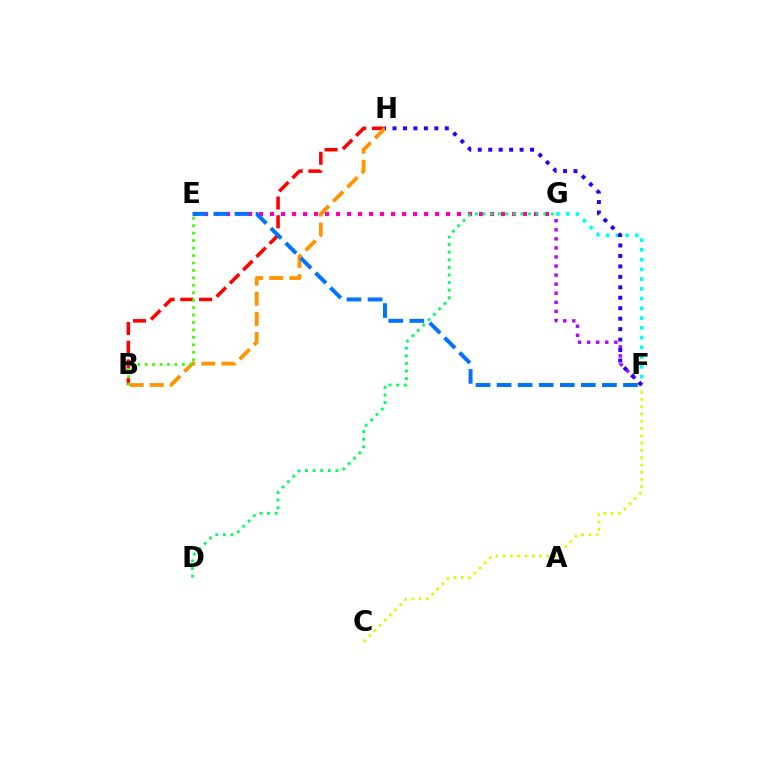{('B', 'H'): [{'color': '#ff0000', 'line_style': 'dashed', 'thickness': 2.55}, {'color': '#ff9400', 'line_style': 'dashed', 'thickness': 2.74}], ('F', 'G'): [{'color': '#00fff6', 'line_style': 'dotted', 'thickness': 2.65}, {'color': '#b900ff', 'line_style': 'dotted', 'thickness': 2.46}], ('E', 'G'): [{'color': '#ff00ac', 'line_style': 'dotted', 'thickness': 2.99}], ('C', 'F'): [{'color': '#d1ff00', 'line_style': 'dotted', 'thickness': 1.98}], ('D', 'G'): [{'color': '#00ff5c', 'line_style': 'dotted', 'thickness': 2.06}], ('F', 'H'): [{'color': '#2500ff', 'line_style': 'dotted', 'thickness': 2.84}], ('E', 'F'): [{'color': '#0074ff', 'line_style': 'dashed', 'thickness': 2.86}], ('B', 'E'): [{'color': '#3dff00', 'line_style': 'dotted', 'thickness': 2.02}]}